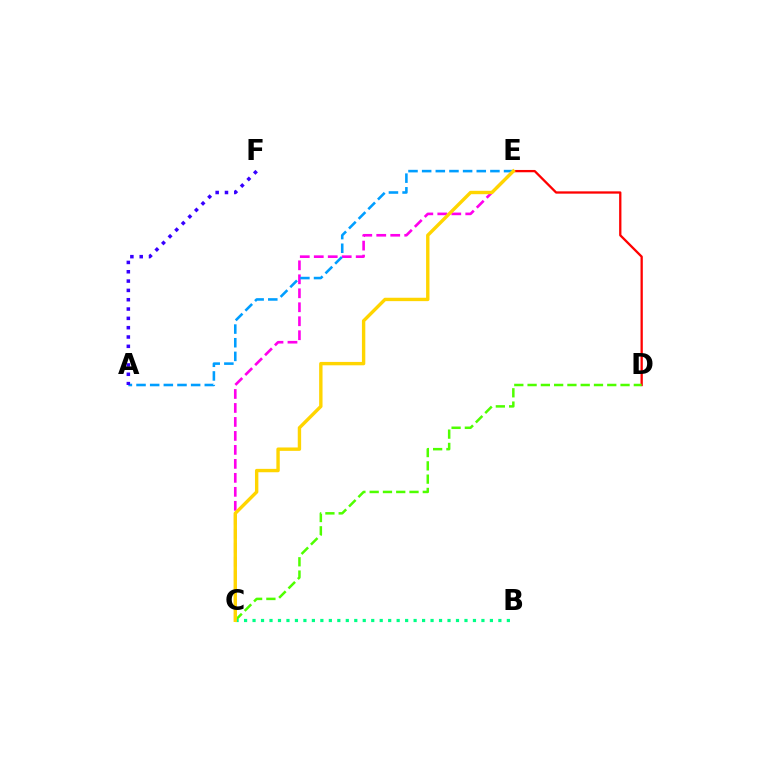{('D', 'E'): [{'color': '#ff0000', 'line_style': 'solid', 'thickness': 1.65}], ('C', 'E'): [{'color': '#ff00ed', 'line_style': 'dashed', 'thickness': 1.9}, {'color': '#ffd500', 'line_style': 'solid', 'thickness': 2.44}], ('C', 'D'): [{'color': '#4fff00', 'line_style': 'dashed', 'thickness': 1.8}], ('B', 'C'): [{'color': '#00ff86', 'line_style': 'dotted', 'thickness': 2.3}], ('A', 'E'): [{'color': '#009eff', 'line_style': 'dashed', 'thickness': 1.85}], ('A', 'F'): [{'color': '#3700ff', 'line_style': 'dotted', 'thickness': 2.53}]}